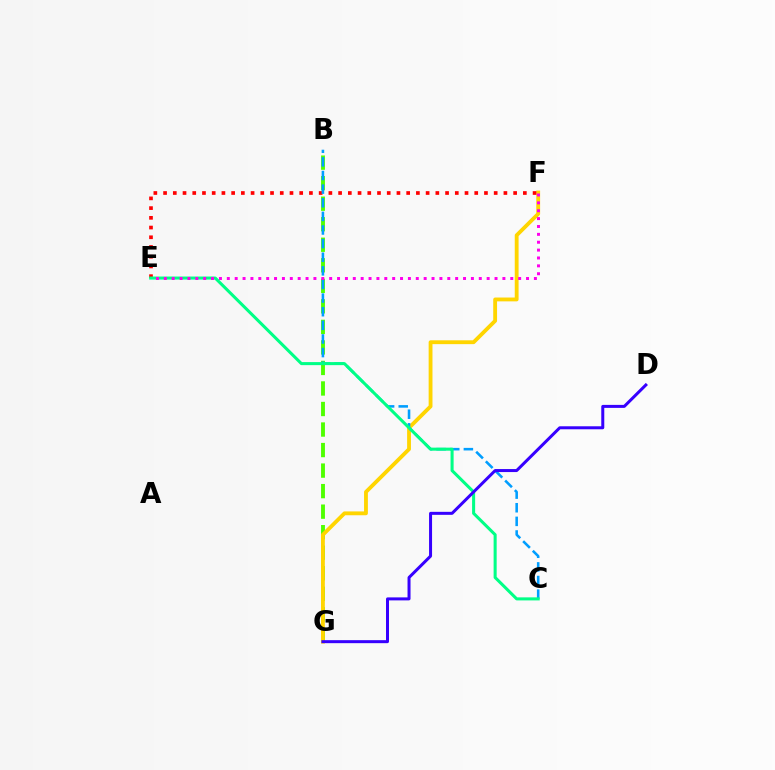{('B', 'G'): [{'color': '#4fff00', 'line_style': 'dashed', 'thickness': 2.79}], ('F', 'G'): [{'color': '#ffd500', 'line_style': 'solid', 'thickness': 2.76}], ('E', 'F'): [{'color': '#ff0000', 'line_style': 'dotted', 'thickness': 2.64}, {'color': '#ff00ed', 'line_style': 'dotted', 'thickness': 2.14}], ('B', 'C'): [{'color': '#009eff', 'line_style': 'dashed', 'thickness': 1.85}], ('C', 'E'): [{'color': '#00ff86', 'line_style': 'solid', 'thickness': 2.2}], ('D', 'G'): [{'color': '#3700ff', 'line_style': 'solid', 'thickness': 2.16}]}